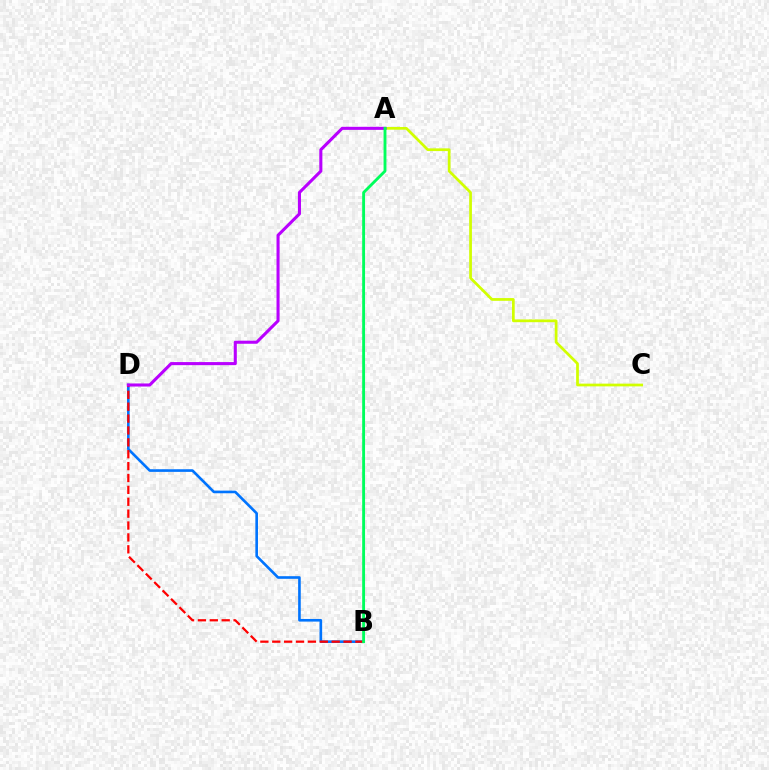{('B', 'D'): [{'color': '#0074ff', 'line_style': 'solid', 'thickness': 1.89}, {'color': '#ff0000', 'line_style': 'dashed', 'thickness': 1.61}], ('A', 'C'): [{'color': '#d1ff00', 'line_style': 'solid', 'thickness': 1.97}], ('A', 'D'): [{'color': '#b900ff', 'line_style': 'solid', 'thickness': 2.21}], ('A', 'B'): [{'color': '#00ff5c', 'line_style': 'solid', 'thickness': 2.06}]}